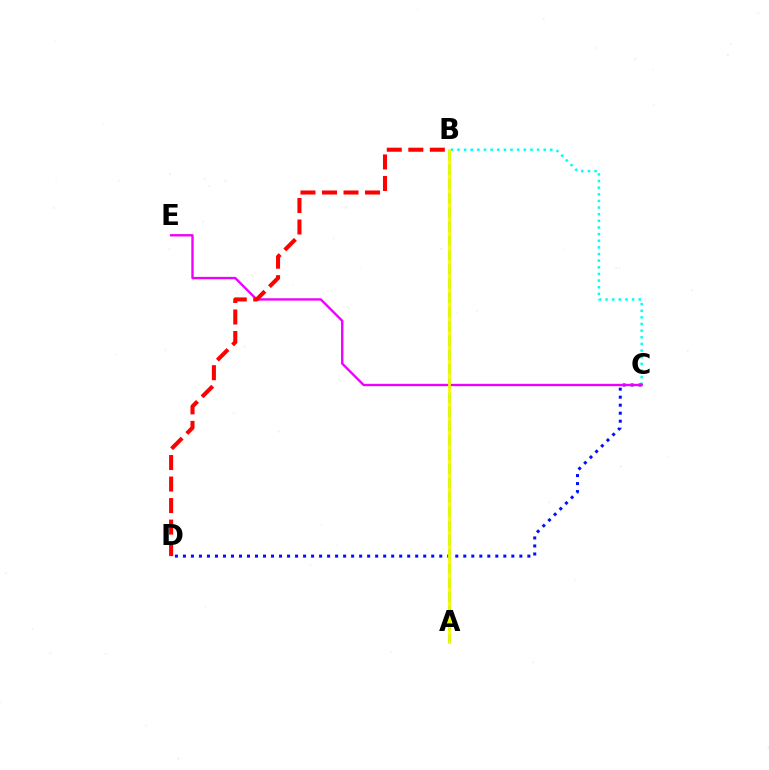{('B', 'C'): [{'color': '#00fff6', 'line_style': 'dotted', 'thickness': 1.8}], ('C', 'D'): [{'color': '#0010ff', 'line_style': 'dotted', 'thickness': 2.18}], ('A', 'B'): [{'color': '#08ff00', 'line_style': 'dashed', 'thickness': 1.94}, {'color': '#fcf500', 'line_style': 'solid', 'thickness': 1.94}], ('C', 'E'): [{'color': '#ee00ff', 'line_style': 'solid', 'thickness': 1.7}], ('B', 'D'): [{'color': '#ff0000', 'line_style': 'dashed', 'thickness': 2.92}]}